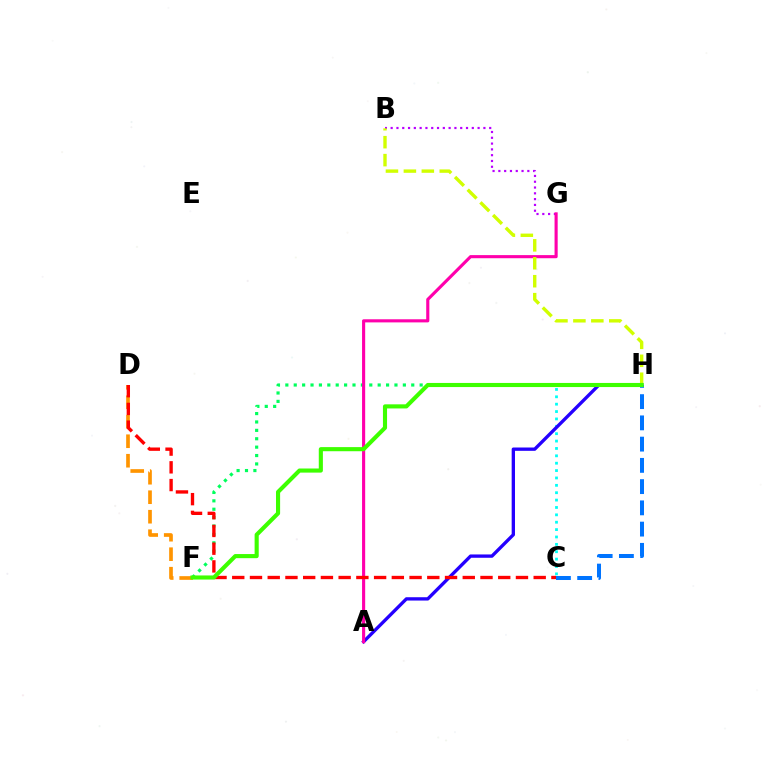{('D', 'F'): [{'color': '#ff9400', 'line_style': 'dashed', 'thickness': 2.65}], ('B', 'G'): [{'color': '#b900ff', 'line_style': 'dotted', 'thickness': 1.57}], ('F', 'H'): [{'color': '#00ff5c', 'line_style': 'dotted', 'thickness': 2.28}, {'color': '#3dff00', 'line_style': 'solid', 'thickness': 2.96}], ('C', 'H'): [{'color': '#00fff6', 'line_style': 'dotted', 'thickness': 2.0}, {'color': '#0074ff', 'line_style': 'dashed', 'thickness': 2.89}], ('A', 'H'): [{'color': '#2500ff', 'line_style': 'solid', 'thickness': 2.4}], ('A', 'G'): [{'color': '#ff00ac', 'line_style': 'solid', 'thickness': 2.25}], ('B', 'H'): [{'color': '#d1ff00', 'line_style': 'dashed', 'thickness': 2.44}], ('C', 'D'): [{'color': '#ff0000', 'line_style': 'dashed', 'thickness': 2.41}]}